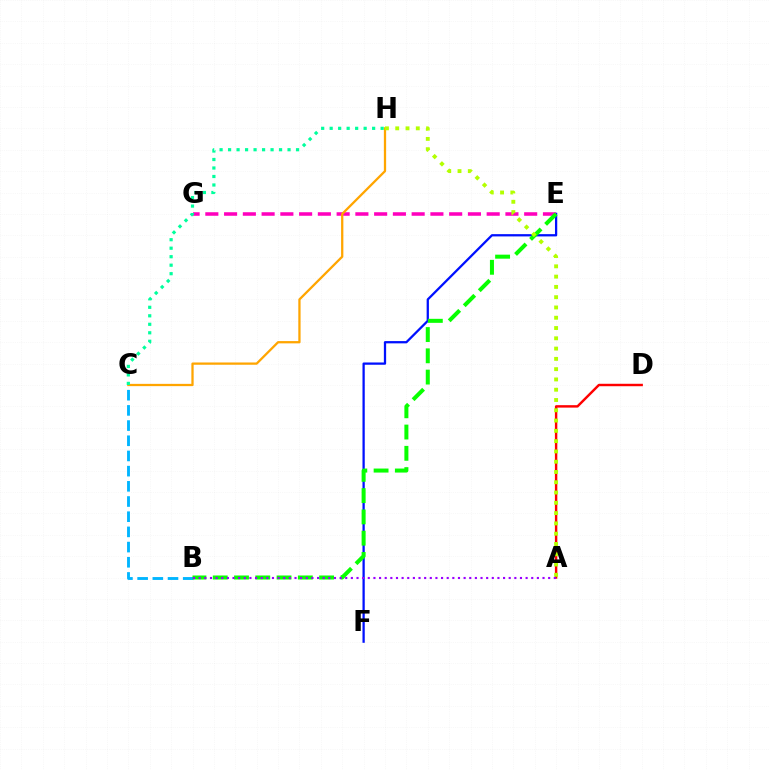{('B', 'C'): [{'color': '#00b5ff', 'line_style': 'dashed', 'thickness': 2.06}], ('A', 'D'): [{'color': '#ff0000', 'line_style': 'solid', 'thickness': 1.76}], ('E', 'F'): [{'color': '#0010ff', 'line_style': 'solid', 'thickness': 1.64}], ('E', 'G'): [{'color': '#ff00bd', 'line_style': 'dashed', 'thickness': 2.55}], ('C', 'H'): [{'color': '#ffa500', 'line_style': 'solid', 'thickness': 1.64}, {'color': '#00ff9d', 'line_style': 'dotted', 'thickness': 2.31}], ('B', 'E'): [{'color': '#08ff00', 'line_style': 'dashed', 'thickness': 2.89}], ('A', 'H'): [{'color': '#b3ff00', 'line_style': 'dotted', 'thickness': 2.79}], ('A', 'B'): [{'color': '#9b00ff', 'line_style': 'dotted', 'thickness': 1.53}]}